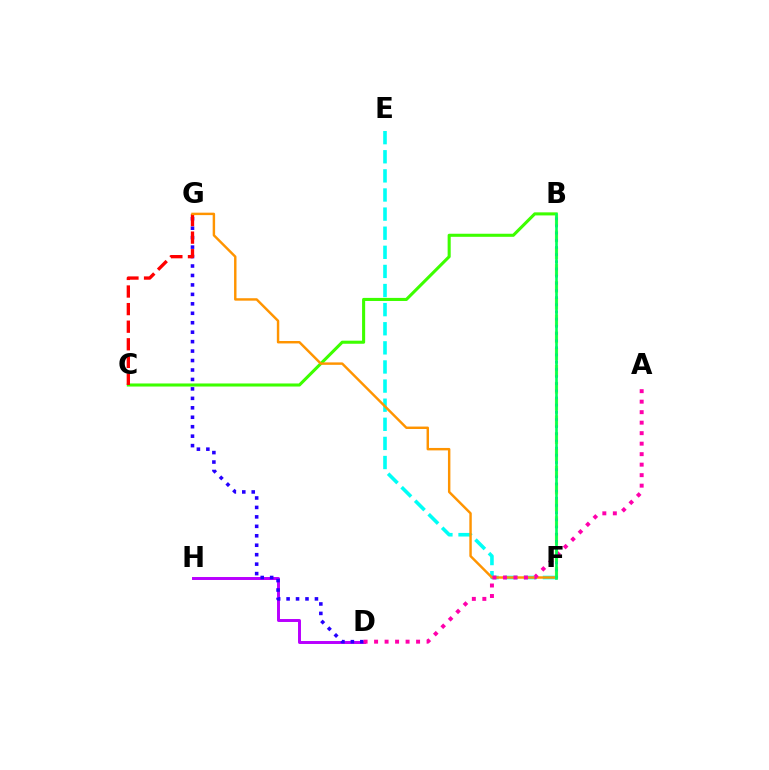{('D', 'H'): [{'color': '#b900ff', 'line_style': 'solid', 'thickness': 2.13}], ('D', 'G'): [{'color': '#2500ff', 'line_style': 'dotted', 'thickness': 2.57}], ('E', 'F'): [{'color': '#00fff6', 'line_style': 'dashed', 'thickness': 2.6}], ('B', 'C'): [{'color': '#3dff00', 'line_style': 'solid', 'thickness': 2.21}], ('C', 'G'): [{'color': '#ff0000', 'line_style': 'dashed', 'thickness': 2.39}], ('F', 'G'): [{'color': '#ff9400', 'line_style': 'solid', 'thickness': 1.76}], ('B', 'F'): [{'color': '#d1ff00', 'line_style': 'dashed', 'thickness': 2.28}, {'color': '#0074ff', 'line_style': 'dotted', 'thickness': 1.95}, {'color': '#00ff5c', 'line_style': 'solid', 'thickness': 1.91}], ('A', 'D'): [{'color': '#ff00ac', 'line_style': 'dotted', 'thickness': 2.85}]}